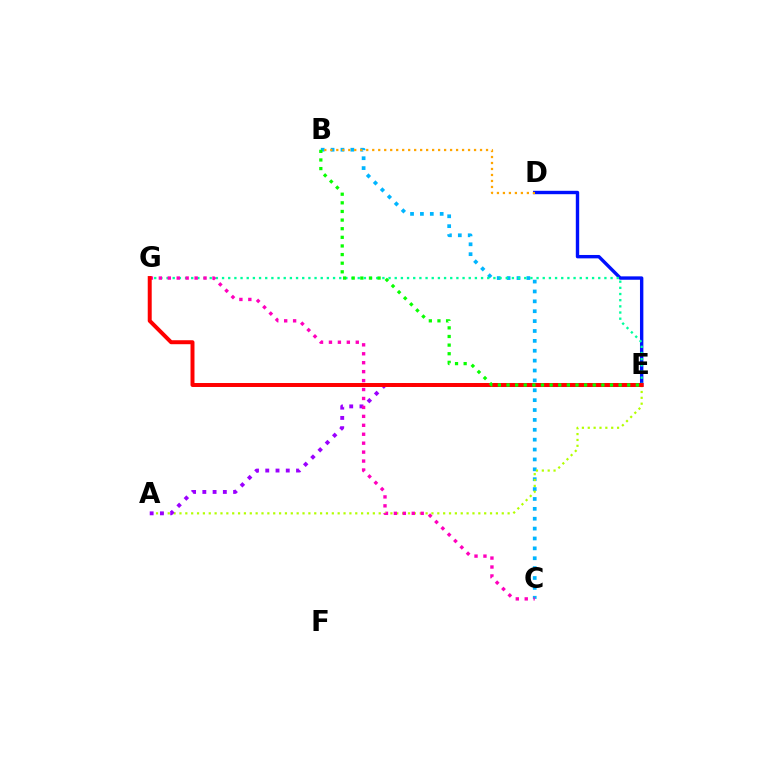{('B', 'C'): [{'color': '#00b5ff', 'line_style': 'dotted', 'thickness': 2.68}], ('D', 'E'): [{'color': '#0010ff', 'line_style': 'solid', 'thickness': 2.44}], ('A', 'E'): [{'color': '#b3ff00', 'line_style': 'dotted', 'thickness': 1.59}, {'color': '#9b00ff', 'line_style': 'dotted', 'thickness': 2.79}], ('E', 'G'): [{'color': '#00ff9d', 'line_style': 'dotted', 'thickness': 1.68}, {'color': '#ff0000', 'line_style': 'solid', 'thickness': 2.86}], ('C', 'G'): [{'color': '#ff00bd', 'line_style': 'dotted', 'thickness': 2.43}], ('B', 'D'): [{'color': '#ffa500', 'line_style': 'dotted', 'thickness': 1.63}], ('B', 'E'): [{'color': '#08ff00', 'line_style': 'dotted', 'thickness': 2.34}]}